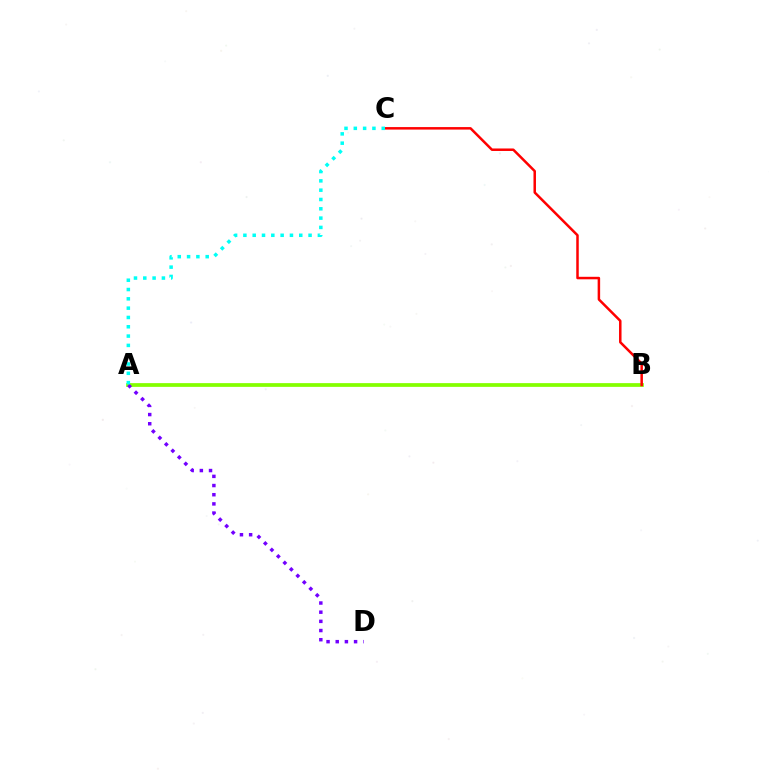{('A', 'B'): [{'color': '#84ff00', 'line_style': 'solid', 'thickness': 2.69}], ('B', 'C'): [{'color': '#ff0000', 'line_style': 'solid', 'thickness': 1.8}], ('A', 'D'): [{'color': '#7200ff', 'line_style': 'dotted', 'thickness': 2.49}], ('A', 'C'): [{'color': '#00fff6', 'line_style': 'dotted', 'thickness': 2.53}]}